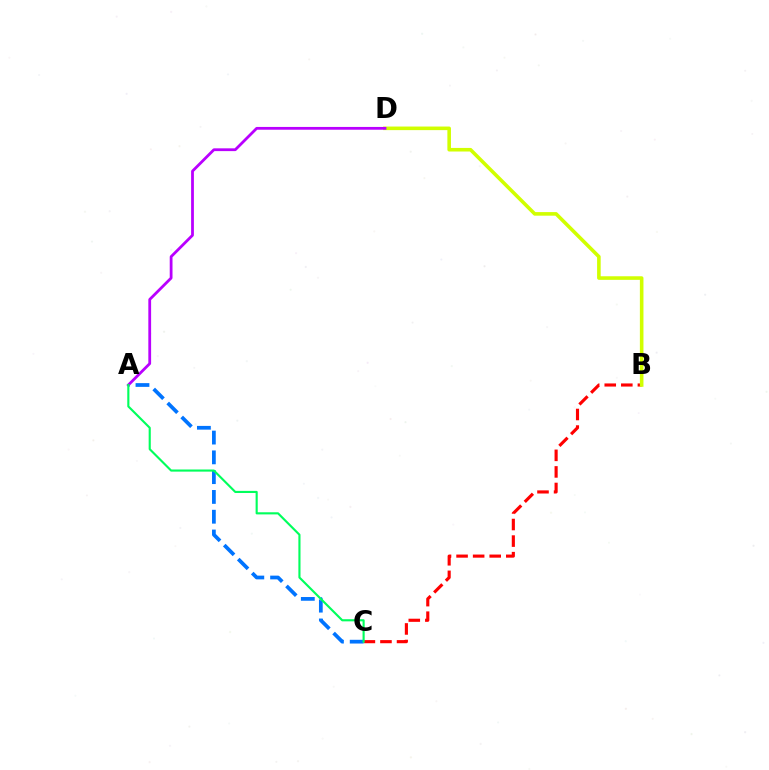{('B', 'C'): [{'color': '#ff0000', 'line_style': 'dashed', 'thickness': 2.25}], ('A', 'C'): [{'color': '#0074ff', 'line_style': 'dashed', 'thickness': 2.69}, {'color': '#00ff5c', 'line_style': 'solid', 'thickness': 1.53}], ('B', 'D'): [{'color': '#d1ff00', 'line_style': 'solid', 'thickness': 2.58}], ('A', 'D'): [{'color': '#b900ff', 'line_style': 'solid', 'thickness': 2.0}]}